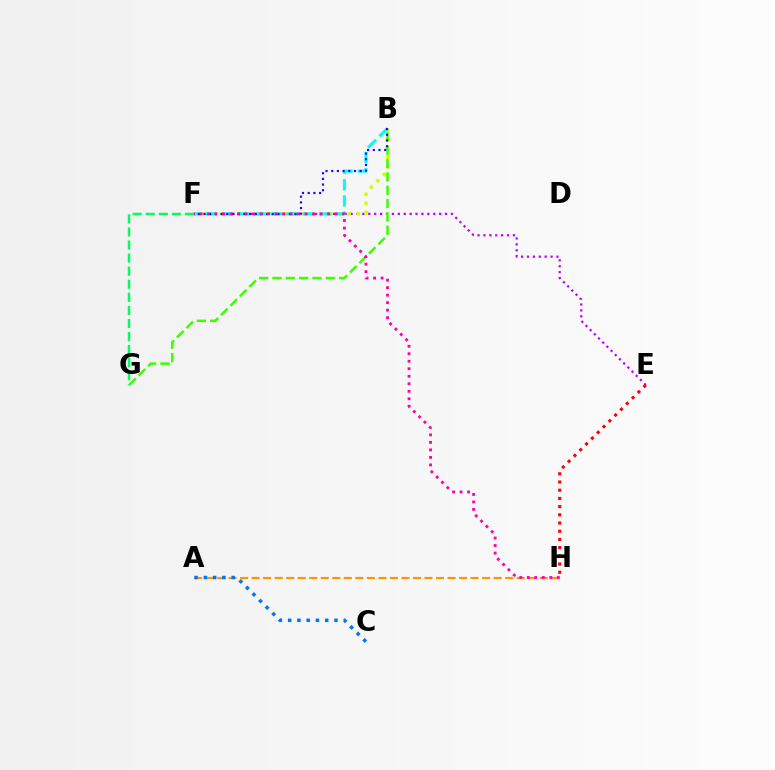{('E', 'F'): [{'color': '#b900ff', 'line_style': 'dotted', 'thickness': 1.6}], ('B', 'F'): [{'color': '#d1ff00', 'line_style': 'dotted', 'thickness': 2.48}, {'color': '#00fff6', 'line_style': 'dashed', 'thickness': 2.21}, {'color': '#2500ff', 'line_style': 'dotted', 'thickness': 1.55}], ('E', 'H'): [{'color': '#ff0000', 'line_style': 'dotted', 'thickness': 2.23}], ('A', 'H'): [{'color': '#ff9400', 'line_style': 'dashed', 'thickness': 1.57}], ('B', 'G'): [{'color': '#3dff00', 'line_style': 'dashed', 'thickness': 1.81}], ('F', 'H'): [{'color': '#ff00ac', 'line_style': 'dotted', 'thickness': 2.04}], ('F', 'G'): [{'color': '#00ff5c', 'line_style': 'dashed', 'thickness': 1.78}], ('A', 'C'): [{'color': '#0074ff', 'line_style': 'dotted', 'thickness': 2.52}]}